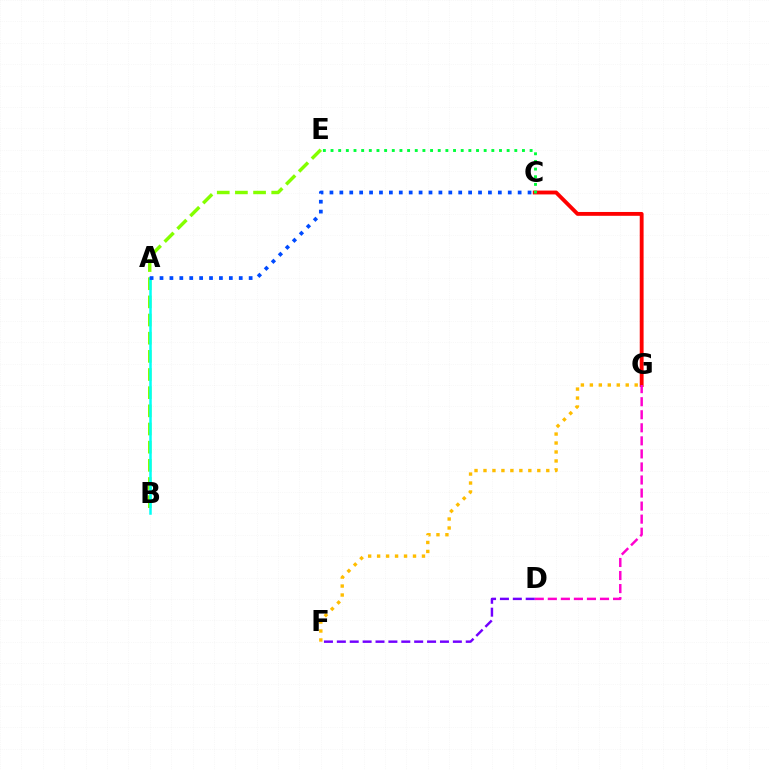{('C', 'G'): [{'color': '#ff0000', 'line_style': 'solid', 'thickness': 2.77}], ('B', 'E'): [{'color': '#84ff00', 'line_style': 'dashed', 'thickness': 2.47}], ('F', 'G'): [{'color': '#ffbd00', 'line_style': 'dotted', 'thickness': 2.44}], ('D', 'G'): [{'color': '#ff00cf', 'line_style': 'dashed', 'thickness': 1.77}], ('D', 'F'): [{'color': '#7200ff', 'line_style': 'dashed', 'thickness': 1.75}], ('C', 'E'): [{'color': '#00ff39', 'line_style': 'dotted', 'thickness': 2.08}], ('A', 'B'): [{'color': '#00fff6', 'line_style': 'solid', 'thickness': 1.81}], ('A', 'C'): [{'color': '#004bff', 'line_style': 'dotted', 'thickness': 2.69}]}